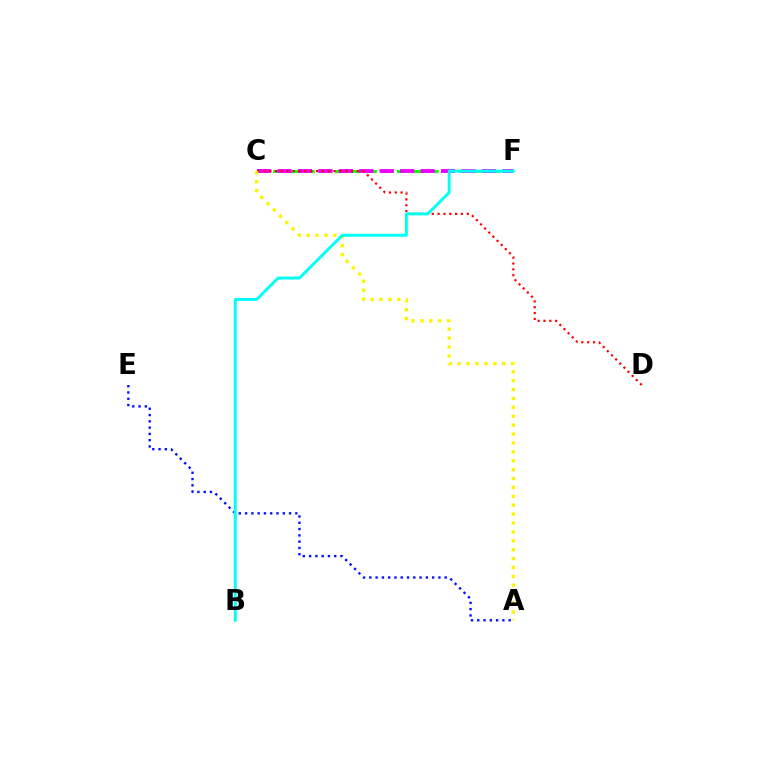{('C', 'F'): [{'color': '#08ff00', 'line_style': 'dashed', 'thickness': 2.11}, {'color': '#ee00ff', 'line_style': 'dashed', 'thickness': 2.78}], ('C', 'D'): [{'color': '#ff0000', 'line_style': 'dotted', 'thickness': 1.59}], ('A', 'E'): [{'color': '#0010ff', 'line_style': 'dotted', 'thickness': 1.71}], ('A', 'C'): [{'color': '#fcf500', 'line_style': 'dotted', 'thickness': 2.42}], ('B', 'F'): [{'color': '#00fff6', 'line_style': 'solid', 'thickness': 2.1}]}